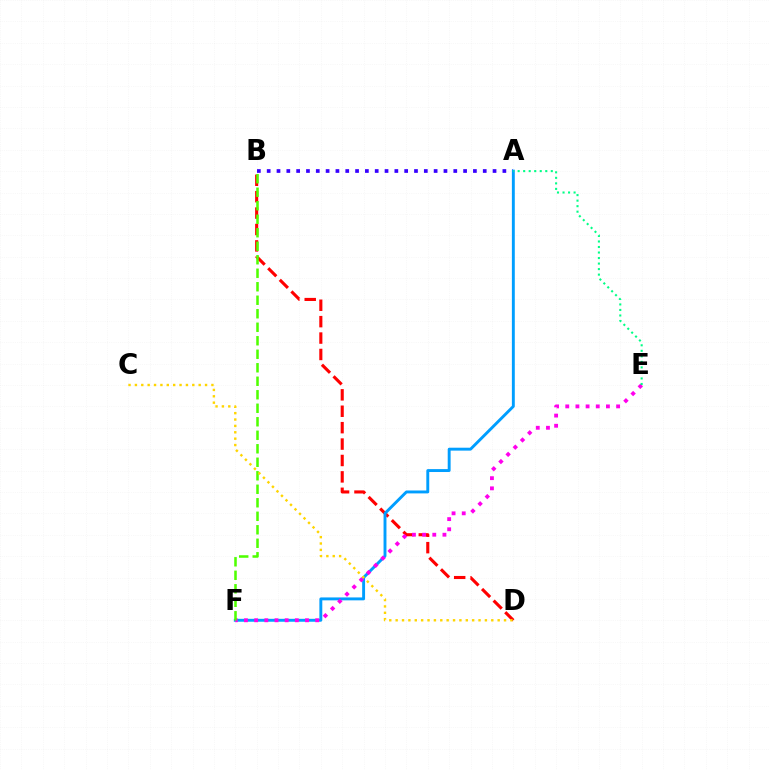{('B', 'D'): [{'color': '#ff0000', 'line_style': 'dashed', 'thickness': 2.23}], ('A', 'B'): [{'color': '#3700ff', 'line_style': 'dotted', 'thickness': 2.67}], ('A', 'F'): [{'color': '#009eff', 'line_style': 'solid', 'thickness': 2.1}], ('E', 'F'): [{'color': '#ff00ed', 'line_style': 'dotted', 'thickness': 2.76}], ('B', 'F'): [{'color': '#4fff00', 'line_style': 'dashed', 'thickness': 1.83}], ('C', 'D'): [{'color': '#ffd500', 'line_style': 'dotted', 'thickness': 1.73}], ('A', 'E'): [{'color': '#00ff86', 'line_style': 'dotted', 'thickness': 1.5}]}